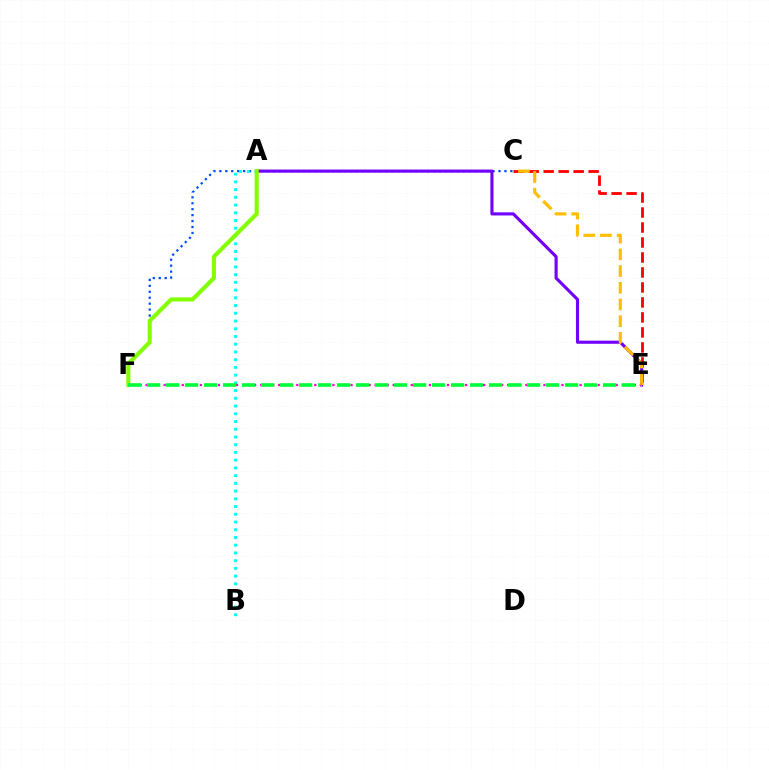{('C', 'F'): [{'color': '#004bff', 'line_style': 'dotted', 'thickness': 1.61}], ('C', 'E'): [{'color': '#ff0000', 'line_style': 'dashed', 'thickness': 2.04}, {'color': '#ffbd00', 'line_style': 'dashed', 'thickness': 2.27}], ('A', 'E'): [{'color': '#7200ff', 'line_style': 'solid', 'thickness': 2.25}], ('A', 'B'): [{'color': '#00fff6', 'line_style': 'dotted', 'thickness': 2.1}], ('E', 'F'): [{'color': '#ff00cf', 'line_style': 'dotted', 'thickness': 1.64}, {'color': '#00ff39', 'line_style': 'dashed', 'thickness': 2.58}], ('A', 'F'): [{'color': '#84ff00', 'line_style': 'solid', 'thickness': 2.96}]}